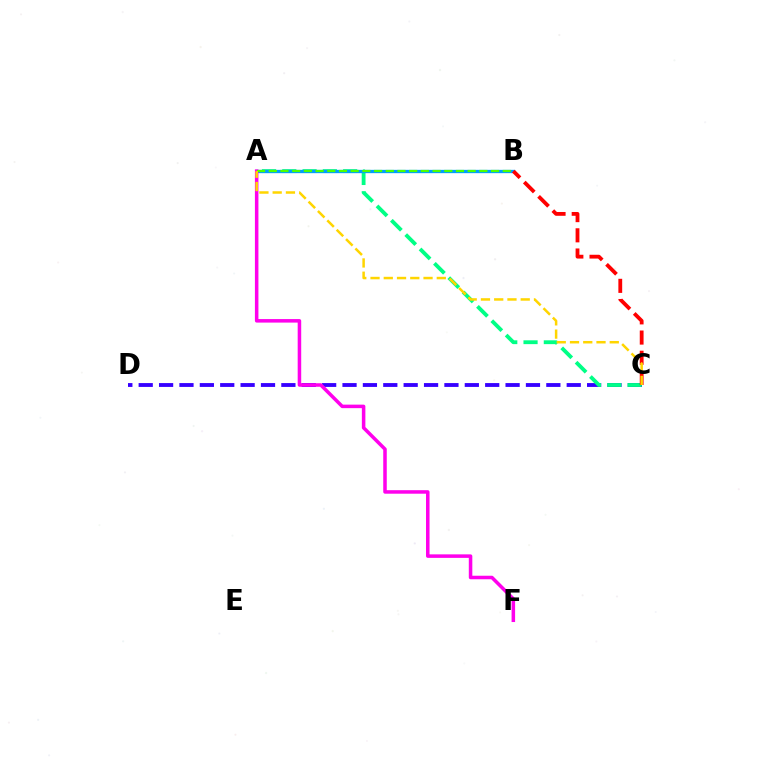{('C', 'D'): [{'color': '#3700ff', 'line_style': 'dashed', 'thickness': 2.77}], ('A', 'C'): [{'color': '#00ff86', 'line_style': 'dashed', 'thickness': 2.76}, {'color': '#ffd500', 'line_style': 'dashed', 'thickness': 1.8}], ('A', 'B'): [{'color': '#009eff', 'line_style': 'solid', 'thickness': 2.38}, {'color': '#4fff00', 'line_style': 'dashed', 'thickness': 1.59}], ('A', 'F'): [{'color': '#ff00ed', 'line_style': 'solid', 'thickness': 2.54}], ('B', 'C'): [{'color': '#ff0000', 'line_style': 'dashed', 'thickness': 2.74}]}